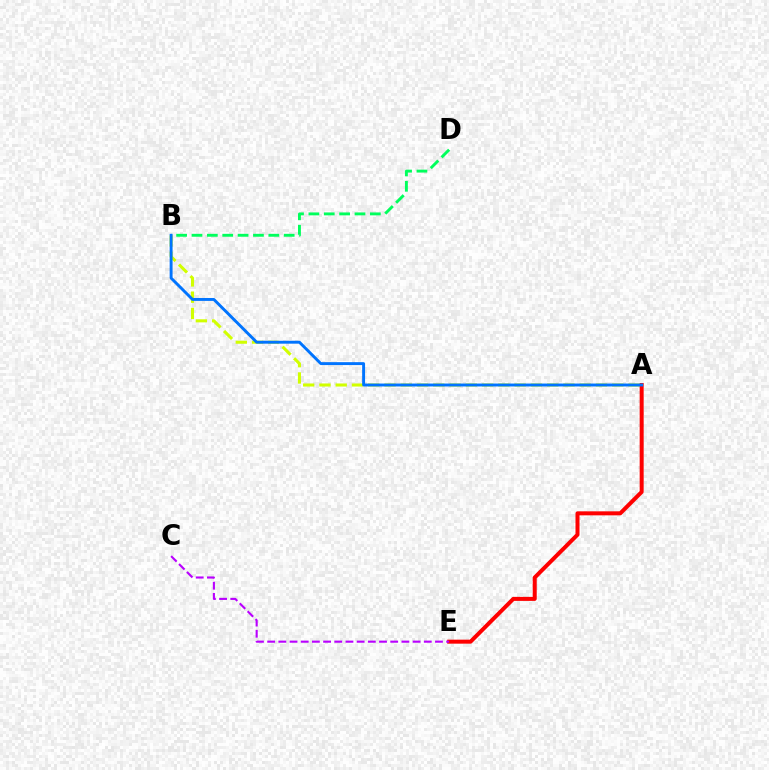{('A', 'B'): [{'color': '#d1ff00', 'line_style': 'dashed', 'thickness': 2.21}, {'color': '#0074ff', 'line_style': 'solid', 'thickness': 2.1}], ('A', 'E'): [{'color': '#ff0000', 'line_style': 'solid', 'thickness': 2.88}], ('B', 'D'): [{'color': '#00ff5c', 'line_style': 'dashed', 'thickness': 2.09}], ('C', 'E'): [{'color': '#b900ff', 'line_style': 'dashed', 'thickness': 1.52}]}